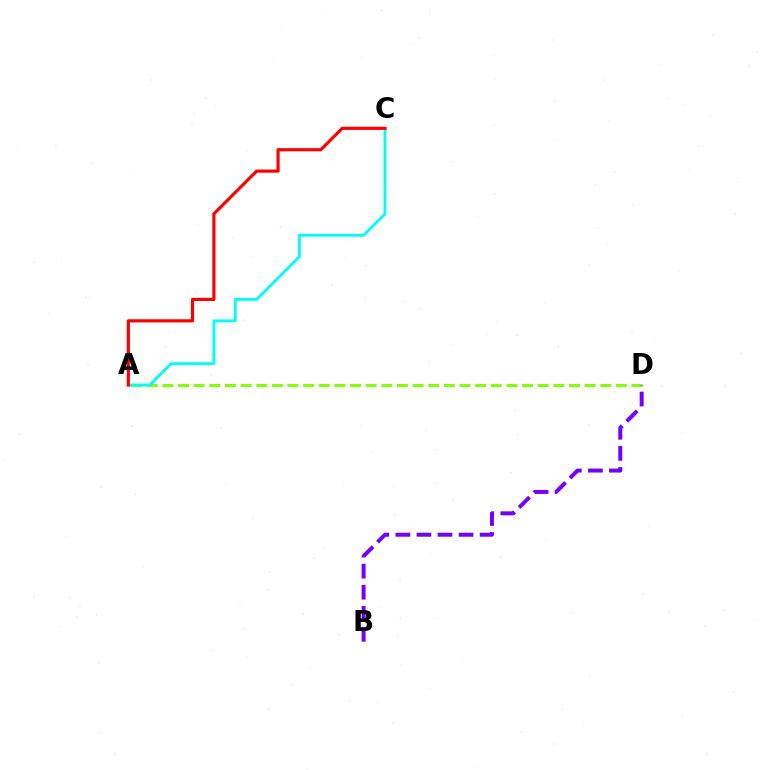{('A', 'D'): [{'color': '#84ff00', 'line_style': 'dashed', 'thickness': 2.12}], ('B', 'D'): [{'color': '#7200ff', 'line_style': 'dashed', 'thickness': 2.86}], ('A', 'C'): [{'color': '#00fff6', 'line_style': 'solid', 'thickness': 2.02}, {'color': '#ff0000', 'line_style': 'solid', 'thickness': 2.27}]}